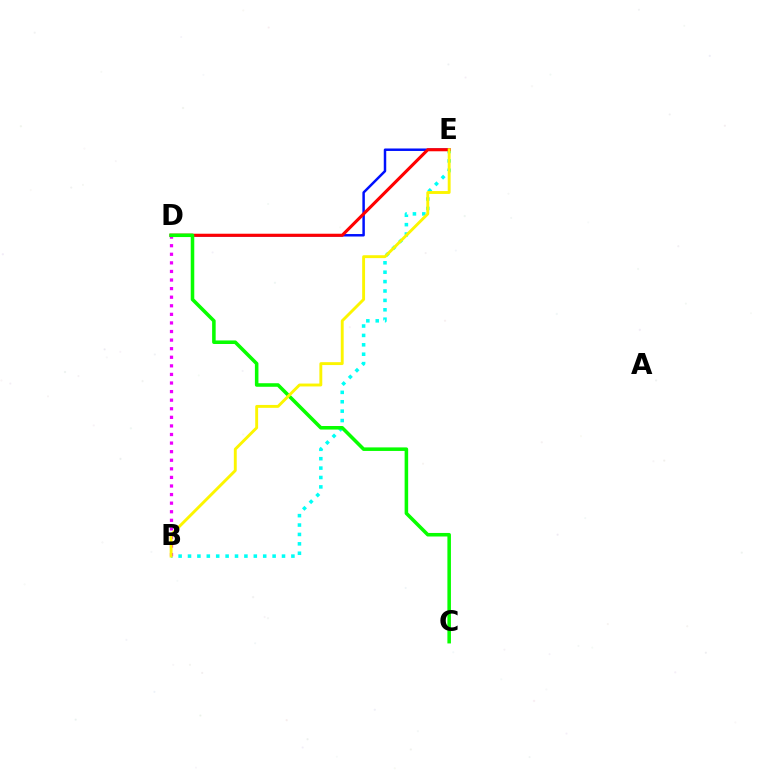{('B', 'E'): [{'color': '#00fff6', 'line_style': 'dotted', 'thickness': 2.55}, {'color': '#fcf500', 'line_style': 'solid', 'thickness': 2.08}], ('D', 'E'): [{'color': '#0010ff', 'line_style': 'solid', 'thickness': 1.78}, {'color': '#ff0000', 'line_style': 'solid', 'thickness': 2.23}], ('B', 'D'): [{'color': '#ee00ff', 'line_style': 'dotted', 'thickness': 2.33}], ('C', 'D'): [{'color': '#08ff00', 'line_style': 'solid', 'thickness': 2.55}]}